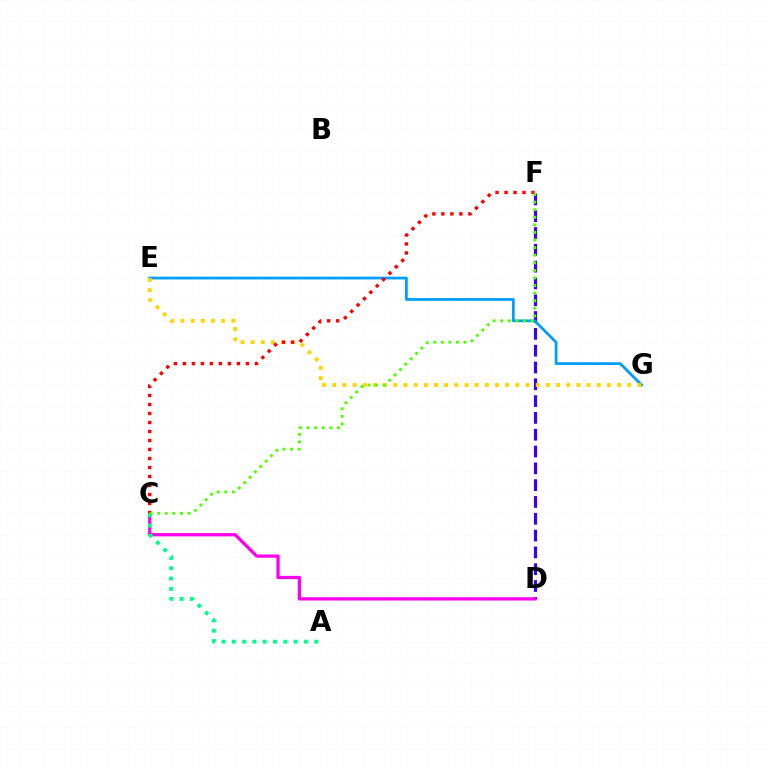{('D', 'F'): [{'color': '#3700ff', 'line_style': 'dashed', 'thickness': 2.28}], ('E', 'G'): [{'color': '#009eff', 'line_style': 'solid', 'thickness': 1.99}, {'color': '#ffd500', 'line_style': 'dotted', 'thickness': 2.76}], ('C', 'D'): [{'color': '#ff00ed', 'line_style': 'solid', 'thickness': 2.35}], ('C', 'F'): [{'color': '#ff0000', 'line_style': 'dotted', 'thickness': 2.45}, {'color': '#4fff00', 'line_style': 'dotted', 'thickness': 2.06}], ('A', 'C'): [{'color': '#00ff86', 'line_style': 'dotted', 'thickness': 2.8}]}